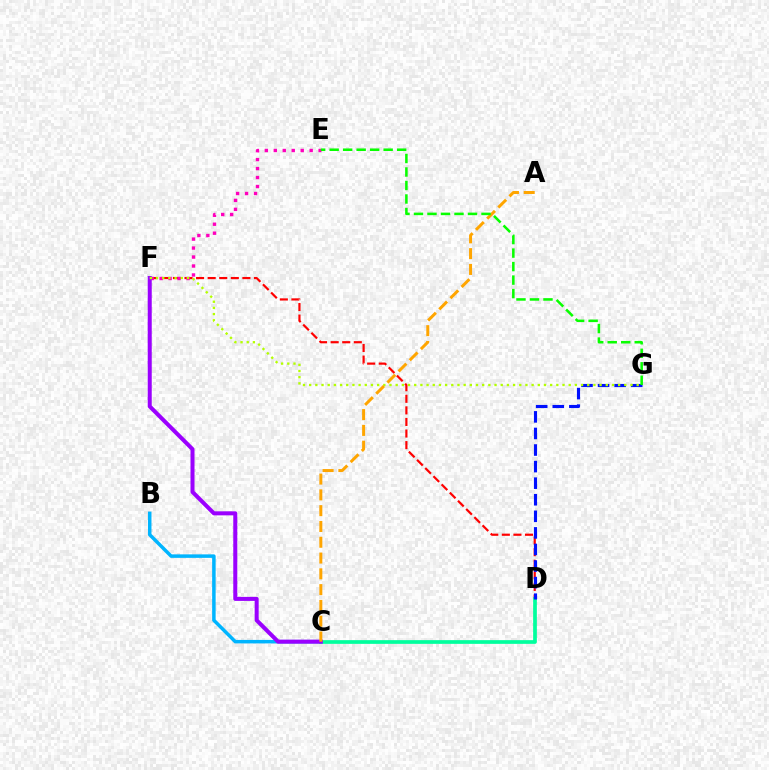{('D', 'F'): [{'color': '#ff0000', 'line_style': 'dashed', 'thickness': 1.57}], ('B', 'C'): [{'color': '#00b5ff', 'line_style': 'solid', 'thickness': 2.52}], ('C', 'D'): [{'color': '#00ff9d', 'line_style': 'solid', 'thickness': 2.67}], ('E', 'F'): [{'color': '#ff00bd', 'line_style': 'dotted', 'thickness': 2.44}], ('D', 'G'): [{'color': '#0010ff', 'line_style': 'dashed', 'thickness': 2.25}], ('C', 'F'): [{'color': '#9b00ff', 'line_style': 'solid', 'thickness': 2.9}], ('F', 'G'): [{'color': '#b3ff00', 'line_style': 'dotted', 'thickness': 1.68}], ('A', 'C'): [{'color': '#ffa500', 'line_style': 'dashed', 'thickness': 2.14}], ('E', 'G'): [{'color': '#08ff00', 'line_style': 'dashed', 'thickness': 1.83}]}